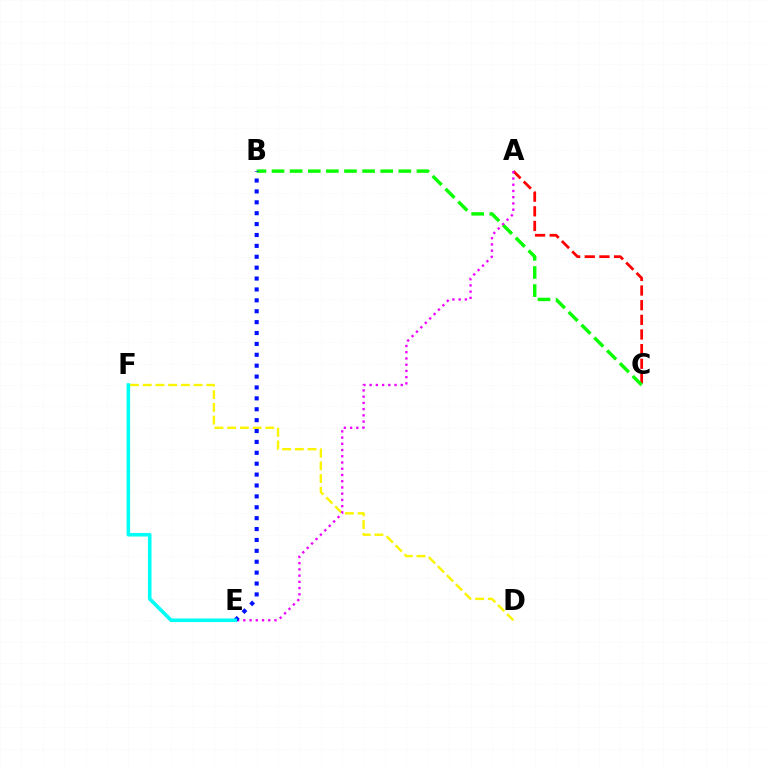{('A', 'C'): [{'color': '#ff0000', 'line_style': 'dashed', 'thickness': 1.99}], ('B', 'C'): [{'color': '#08ff00', 'line_style': 'dashed', 'thickness': 2.46}], ('D', 'F'): [{'color': '#fcf500', 'line_style': 'dashed', 'thickness': 1.73}], ('A', 'E'): [{'color': '#ee00ff', 'line_style': 'dotted', 'thickness': 1.69}], ('B', 'E'): [{'color': '#0010ff', 'line_style': 'dotted', 'thickness': 2.96}], ('E', 'F'): [{'color': '#00fff6', 'line_style': 'solid', 'thickness': 2.58}]}